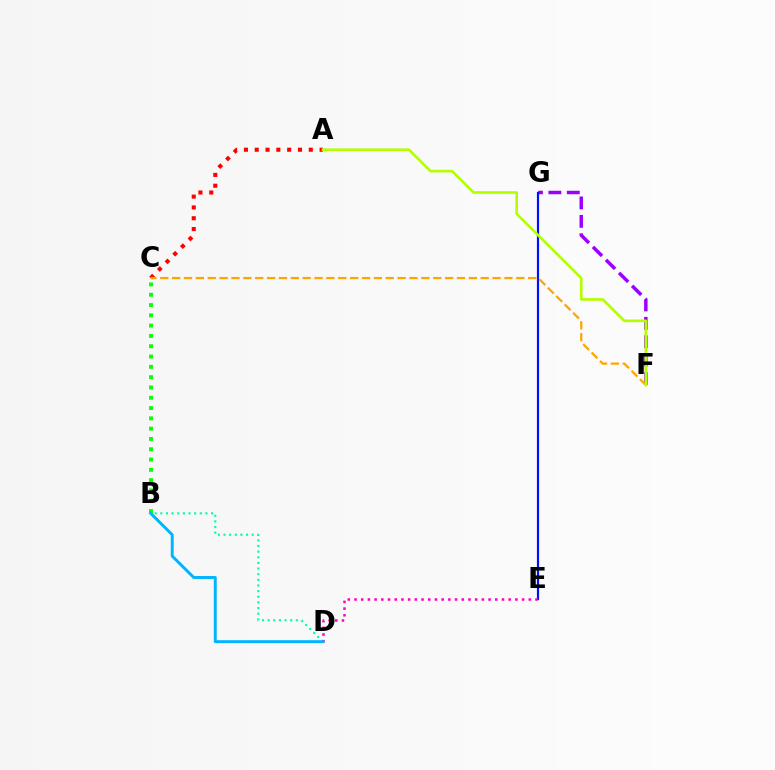{('B', 'C'): [{'color': '#08ff00', 'line_style': 'dotted', 'thickness': 2.8}], ('F', 'G'): [{'color': '#9b00ff', 'line_style': 'dashed', 'thickness': 2.5}], ('A', 'C'): [{'color': '#ff0000', 'line_style': 'dotted', 'thickness': 2.94}], ('E', 'G'): [{'color': '#0010ff', 'line_style': 'solid', 'thickness': 1.57}], ('B', 'D'): [{'color': '#00ff9d', 'line_style': 'dotted', 'thickness': 1.53}, {'color': '#00b5ff', 'line_style': 'solid', 'thickness': 2.12}], ('C', 'F'): [{'color': '#ffa500', 'line_style': 'dashed', 'thickness': 1.61}], ('A', 'F'): [{'color': '#b3ff00', 'line_style': 'solid', 'thickness': 1.89}], ('D', 'E'): [{'color': '#ff00bd', 'line_style': 'dotted', 'thickness': 1.82}]}